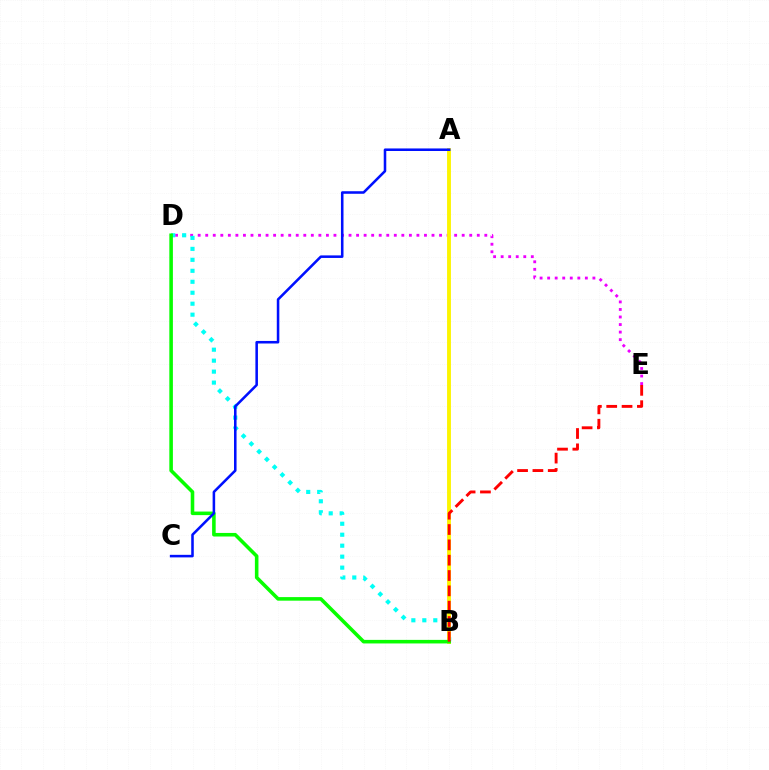{('D', 'E'): [{'color': '#ee00ff', 'line_style': 'dotted', 'thickness': 2.05}], ('B', 'D'): [{'color': '#00fff6', 'line_style': 'dotted', 'thickness': 2.98}, {'color': '#08ff00', 'line_style': 'solid', 'thickness': 2.57}], ('A', 'B'): [{'color': '#fcf500', 'line_style': 'solid', 'thickness': 2.78}], ('B', 'E'): [{'color': '#ff0000', 'line_style': 'dashed', 'thickness': 2.08}], ('A', 'C'): [{'color': '#0010ff', 'line_style': 'solid', 'thickness': 1.84}]}